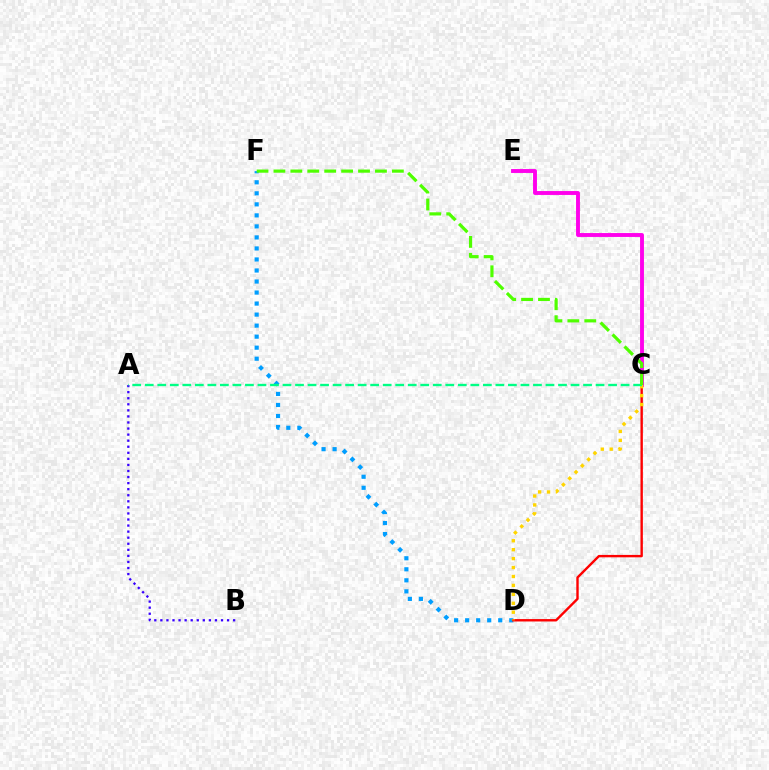{('A', 'B'): [{'color': '#3700ff', 'line_style': 'dotted', 'thickness': 1.65}], ('C', 'E'): [{'color': '#ff00ed', 'line_style': 'solid', 'thickness': 2.8}], ('D', 'F'): [{'color': '#009eff', 'line_style': 'dotted', 'thickness': 3.0}], ('C', 'D'): [{'color': '#ff0000', 'line_style': 'solid', 'thickness': 1.73}, {'color': '#ffd500', 'line_style': 'dotted', 'thickness': 2.43}], ('A', 'C'): [{'color': '#00ff86', 'line_style': 'dashed', 'thickness': 1.7}], ('C', 'F'): [{'color': '#4fff00', 'line_style': 'dashed', 'thickness': 2.3}]}